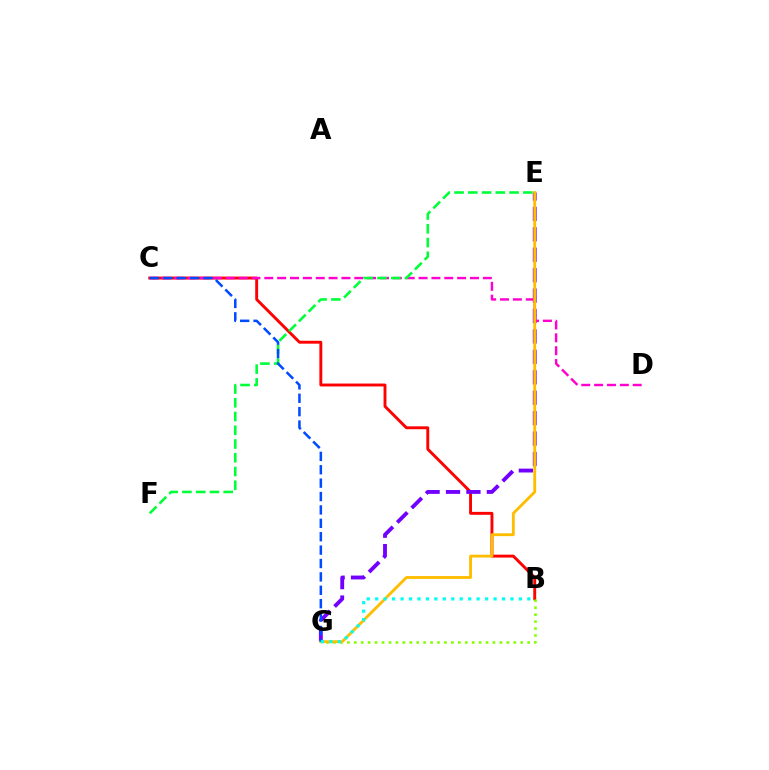{('B', 'C'): [{'color': '#ff0000', 'line_style': 'solid', 'thickness': 2.09}], ('E', 'G'): [{'color': '#7200ff', 'line_style': 'dashed', 'thickness': 2.77}, {'color': '#ffbd00', 'line_style': 'solid', 'thickness': 2.05}], ('C', 'D'): [{'color': '#ff00cf', 'line_style': 'dashed', 'thickness': 1.75}], ('B', 'G'): [{'color': '#84ff00', 'line_style': 'dotted', 'thickness': 1.88}, {'color': '#00fff6', 'line_style': 'dotted', 'thickness': 2.3}], ('E', 'F'): [{'color': '#00ff39', 'line_style': 'dashed', 'thickness': 1.87}], ('C', 'G'): [{'color': '#004bff', 'line_style': 'dashed', 'thickness': 1.82}]}